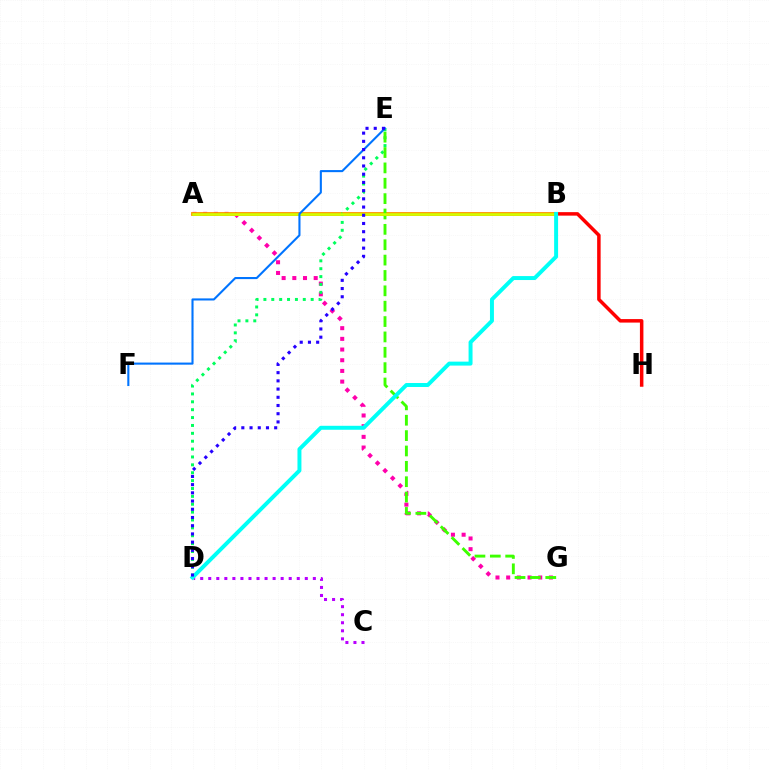{('A', 'G'): [{'color': '#ff00ac', 'line_style': 'dotted', 'thickness': 2.9}], ('A', 'B'): [{'color': '#ff9400', 'line_style': 'solid', 'thickness': 2.76}, {'color': '#d1ff00', 'line_style': 'solid', 'thickness': 1.87}], ('D', 'E'): [{'color': '#00ff5c', 'line_style': 'dotted', 'thickness': 2.14}, {'color': '#2500ff', 'line_style': 'dotted', 'thickness': 2.23}], ('B', 'H'): [{'color': '#ff0000', 'line_style': 'solid', 'thickness': 2.52}], ('E', 'G'): [{'color': '#3dff00', 'line_style': 'dashed', 'thickness': 2.09}], ('C', 'D'): [{'color': '#b900ff', 'line_style': 'dotted', 'thickness': 2.19}], ('B', 'D'): [{'color': '#00fff6', 'line_style': 'solid', 'thickness': 2.85}], ('E', 'F'): [{'color': '#0074ff', 'line_style': 'solid', 'thickness': 1.51}]}